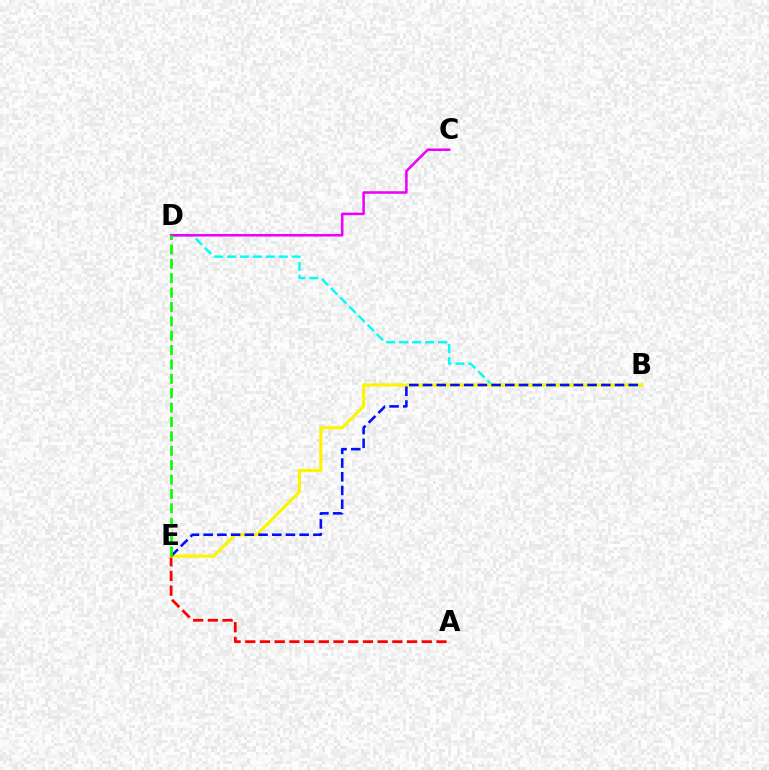{('B', 'D'): [{'color': '#00fff6', 'line_style': 'dashed', 'thickness': 1.76}], ('A', 'E'): [{'color': '#ff0000', 'line_style': 'dashed', 'thickness': 2.0}], ('C', 'D'): [{'color': '#ee00ff', 'line_style': 'solid', 'thickness': 1.84}], ('B', 'E'): [{'color': '#fcf500', 'line_style': 'solid', 'thickness': 2.25}, {'color': '#0010ff', 'line_style': 'dashed', 'thickness': 1.86}], ('D', 'E'): [{'color': '#08ff00', 'line_style': 'dashed', 'thickness': 1.95}]}